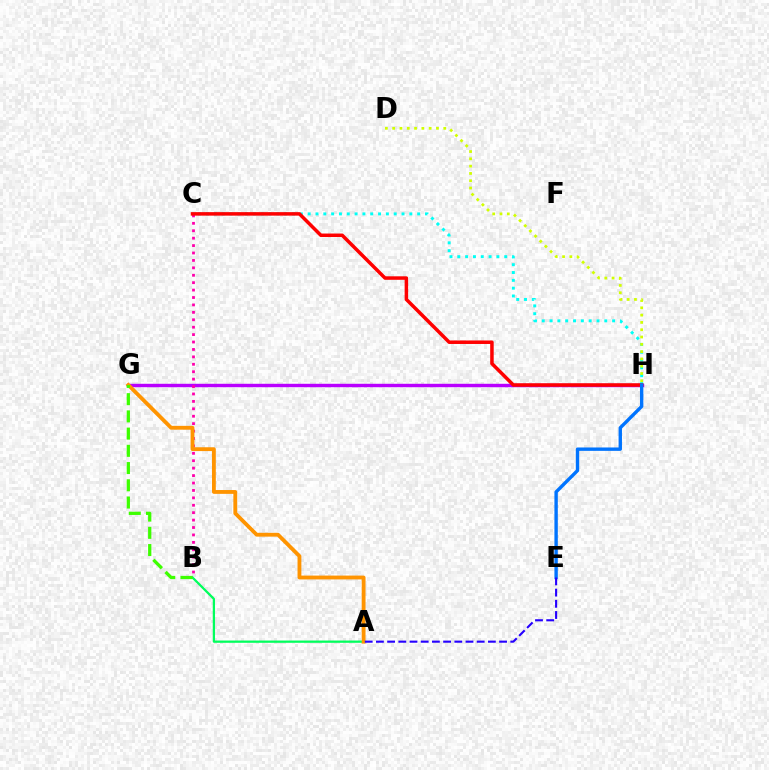{('G', 'H'): [{'color': '#b900ff', 'line_style': 'solid', 'thickness': 2.46}], ('C', 'H'): [{'color': '#00fff6', 'line_style': 'dotted', 'thickness': 2.12}, {'color': '#ff0000', 'line_style': 'solid', 'thickness': 2.52}], ('B', 'C'): [{'color': '#ff00ac', 'line_style': 'dotted', 'thickness': 2.02}], ('E', 'H'): [{'color': '#0074ff', 'line_style': 'solid', 'thickness': 2.44}], ('A', 'B'): [{'color': '#00ff5c', 'line_style': 'solid', 'thickness': 1.63}], ('A', 'G'): [{'color': '#ff9400', 'line_style': 'solid', 'thickness': 2.76}], ('A', 'E'): [{'color': '#2500ff', 'line_style': 'dashed', 'thickness': 1.52}], ('D', 'H'): [{'color': '#d1ff00', 'line_style': 'dotted', 'thickness': 1.98}], ('B', 'G'): [{'color': '#3dff00', 'line_style': 'dashed', 'thickness': 2.34}]}